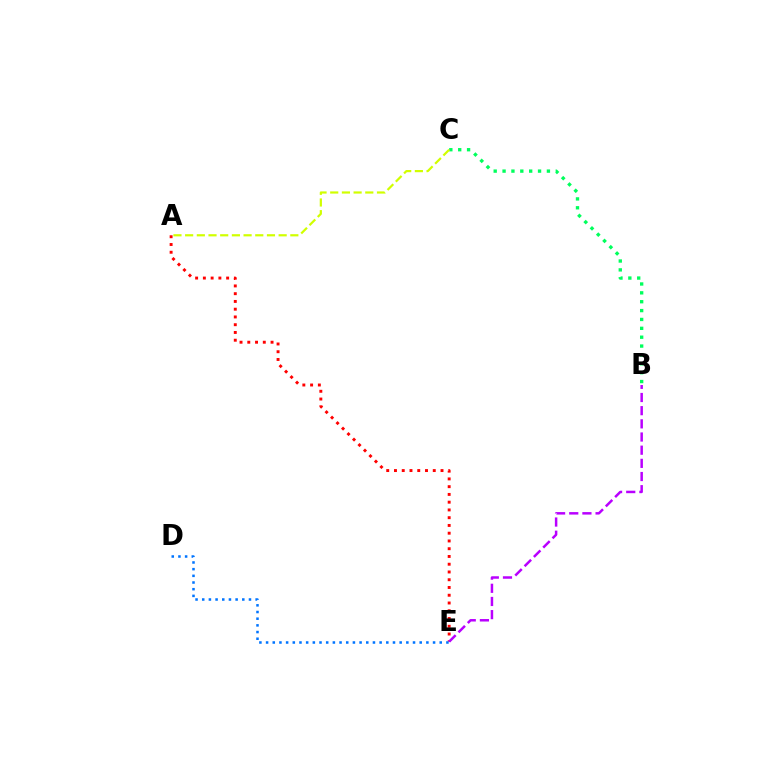{('A', 'E'): [{'color': '#ff0000', 'line_style': 'dotted', 'thickness': 2.11}], ('B', 'E'): [{'color': '#b900ff', 'line_style': 'dashed', 'thickness': 1.79}], ('B', 'C'): [{'color': '#00ff5c', 'line_style': 'dotted', 'thickness': 2.41}], ('A', 'C'): [{'color': '#d1ff00', 'line_style': 'dashed', 'thickness': 1.59}], ('D', 'E'): [{'color': '#0074ff', 'line_style': 'dotted', 'thickness': 1.81}]}